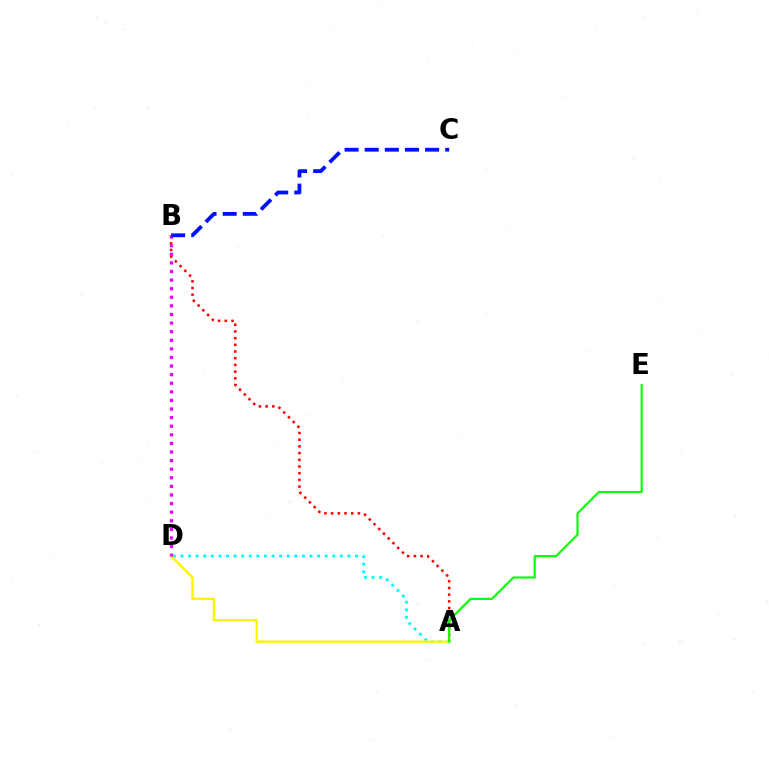{('A', 'B'): [{'color': '#ff0000', 'line_style': 'dotted', 'thickness': 1.82}], ('A', 'D'): [{'color': '#00fff6', 'line_style': 'dotted', 'thickness': 2.06}, {'color': '#fcf500', 'line_style': 'solid', 'thickness': 1.73}], ('B', 'D'): [{'color': '#ee00ff', 'line_style': 'dotted', 'thickness': 2.34}], ('A', 'E'): [{'color': '#08ff00', 'line_style': 'solid', 'thickness': 1.54}], ('B', 'C'): [{'color': '#0010ff', 'line_style': 'dashed', 'thickness': 2.73}]}